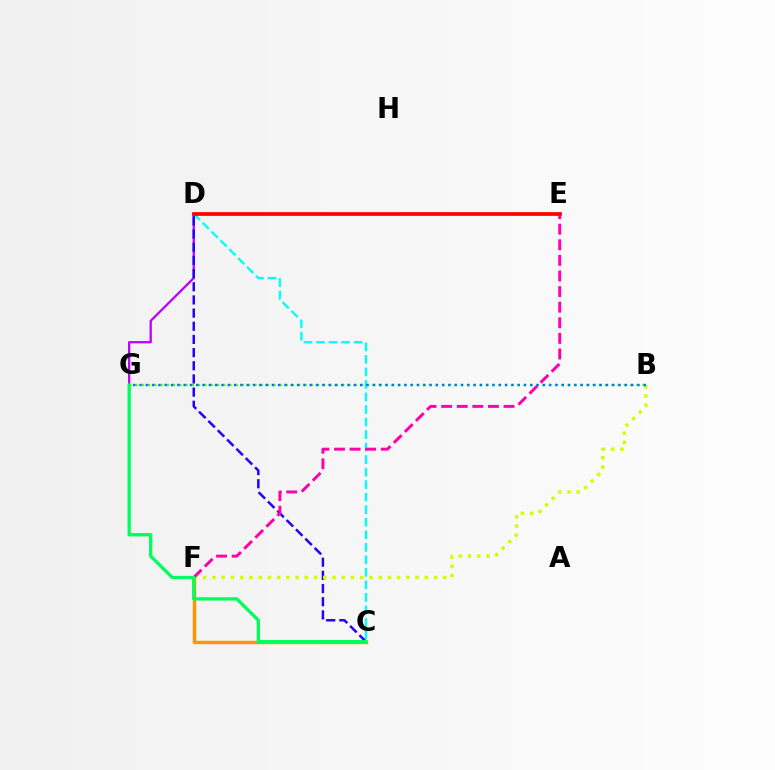{('D', 'G'): [{'color': '#b900ff', 'line_style': 'solid', 'thickness': 1.63}], ('C', 'D'): [{'color': '#00fff6', 'line_style': 'dashed', 'thickness': 1.7}, {'color': '#2500ff', 'line_style': 'dashed', 'thickness': 1.79}], ('B', 'G'): [{'color': '#3dff00', 'line_style': 'dotted', 'thickness': 1.7}, {'color': '#0074ff', 'line_style': 'dotted', 'thickness': 1.71}], ('C', 'F'): [{'color': '#ff9400', 'line_style': 'solid', 'thickness': 2.46}], ('B', 'F'): [{'color': '#d1ff00', 'line_style': 'dotted', 'thickness': 2.51}], ('E', 'F'): [{'color': '#ff00ac', 'line_style': 'dashed', 'thickness': 2.12}], ('D', 'E'): [{'color': '#ff0000', 'line_style': 'solid', 'thickness': 2.66}], ('C', 'G'): [{'color': '#00ff5c', 'line_style': 'solid', 'thickness': 2.38}]}